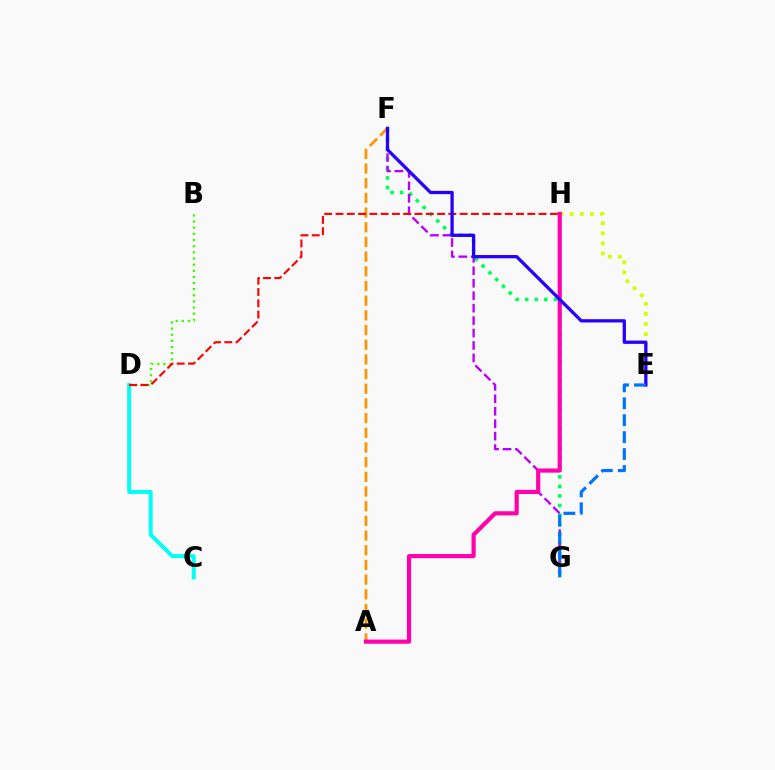{('F', 'G'): [{'color': '#00ff5c', 'line_style': 'dotted', 'thickness': 2.6}, {'color': '#b900ff', 'line_style': 'dashed', 'thickness': 1.69}], ('E', 'H'): [{'color': '#d1ff00', 'line_style': 'dotted', 'thickness': 2.74}], ('C', 'D'): [{'color': '#00fff6', 'line_style': 'solid', 'thickness': 2.84}], ('B', 'D'): [{'color': '#3dff00', 'line_style': 'dotted', 'thickness': 1.67}], ('A', 'F'): [{'color': '#ff9400', 'line_style': 'dashed', 'thickness': 1.99}], ('D', 'H'): [{'color': '#ff0000', 'line_style': 'dashed', 'thickness': 1.53}], ('A', 'H'): [{'color': '#ff00ac', 'line_style': 'solid', 'thickness': 2.99}], ('E', 'F'): [{'color': '#2500ff', 'line_style': 'solid', 'thickness': 2.36}], ('E', 'G'): [{'color': '#0074ff', 'line_style': 'dashed', 'thickness': 2.3}]}